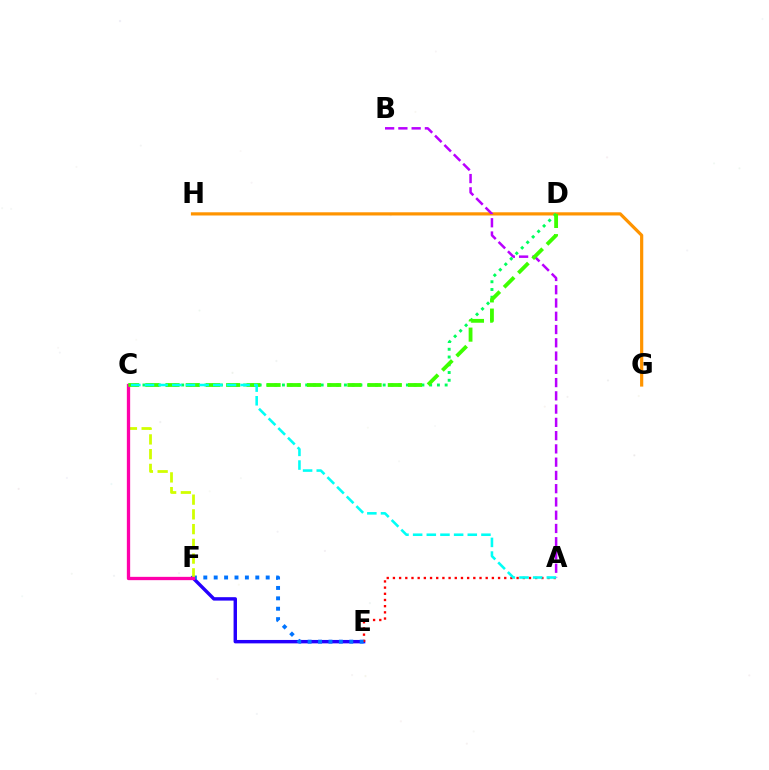{('E', 'F'): [{'color': '#2500ff', 'line_style': 'solid', 'thickness': 2.46}, {'color': '#0074ff', 'line_style': 'dotted', 'thickness': 2.83}], ('A', 'E'): [{'color': '#ff0000', 'line_style': 'dotted', 'thickness': 1.68}], ('G', 'H'): [{'color': '#ff9400', 'line_style': 'solid', 'thickness': 2.3}], ('C', 'D'): [{'color': '#00ff5c', 'line_style': 'dotted', 'thickness': 2.11}, {'color': '#3dff00', 'line_style': 'dashed', 'thickness': 2.75}], ('C', 'F'): [{'color': '#d1ff00', 'line_style': 'dashed', 'thickness': 2.0}, {'color': '#ff00ac', 'line_style': 'solid', 'thickness': 2.38}], ('A', 'B'): [{'color': '#b900ff', 'line_style': 'dashed', 'thickness': 1.8}], ('A', 'C'): [{'color': '#00fff6', 'line_style': 'dashed', 'thickness': 1.86}]}